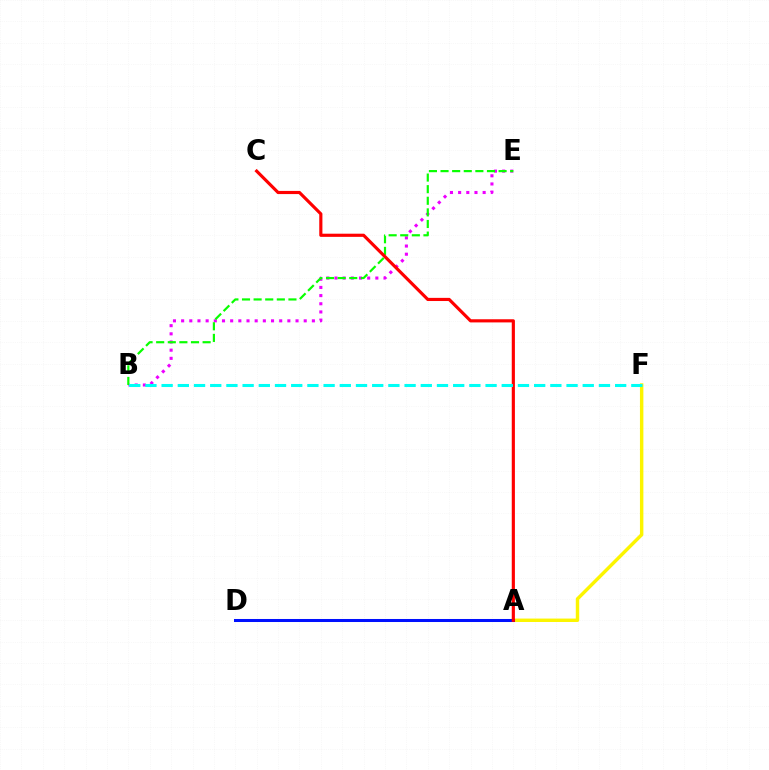{('A', 'F'): [{'color': '#fcf500', 'line_style': 'solid', 'thickness': 2.47}], ('A', 'D'): [{'color': '#0010ff', 'line_style': 'solid', 'thickness': 2.18}], ('B', 'E'): [{'color': '#ee00ff', 'line_style': 'dotted', 'thickness': 2.22}, {'color': '#08ff00', 'line_style': 'dashed', 'thickness': 1.58}], ('A', 'C'): [{'color': '#ff0000', 'line_style': 'solid', 'thickness': 2.27}], ('B', 'F'): [{'color': '#00fff6', 'line_style': 'dashed', 'thickness': 2.2}]}